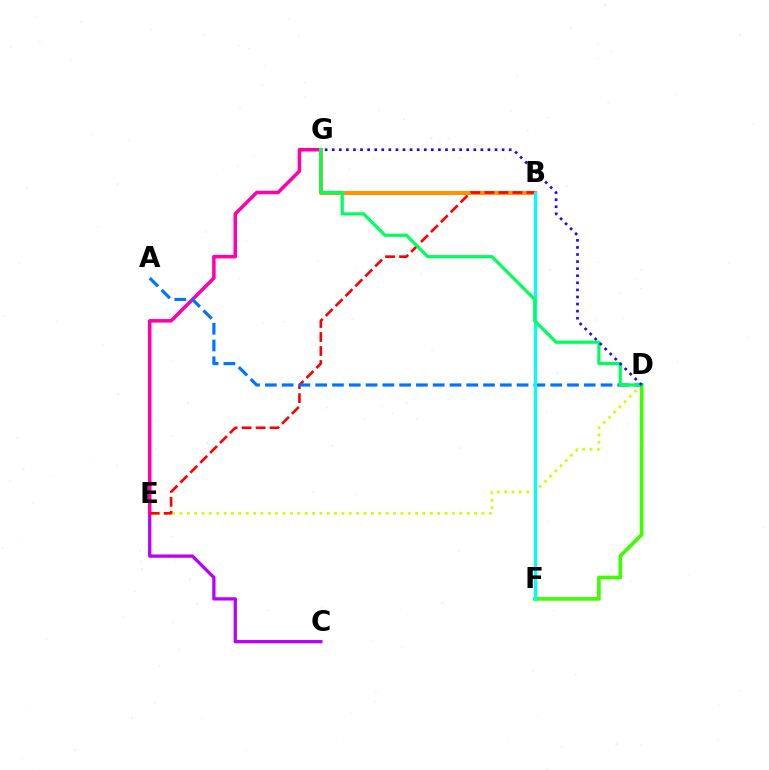{('C', 'E'): [{'color': '#b900ff', 'line_style': 'solid', 'thickness': 2.36}], ('D', 'E'): [{'color': '#d1ff00', 'line_style': 'dotted', 'thickness': 2.0}], ('D', 'F'): [{'color': '#3dff00', 'line_style': 'solid', 'thickness': 2.63}], ('E', 'G'): [{'color': '#ff00ac', 'line_style': 'solid', 'thickness': 2.54}], ('B', 'G'): [{'color': '#ff9400', 'line_style': 'solid', 'thickness': 2.93}], ('B', 'E'): [{'color': '#ff0000', 'line_style': 'dashed', 'thickness': 1.9}], ('A', 'D'): [{'color': '#0074ff', 'line_style': 'dashed', 'thickness': 2.28}], ('B', 'F'): [{'color': '#00fff6', 'line_style': 'solid', 'thickness': 2.34}], ('D', 'G'): [{'color': '#00ff5c', 'line_style': 'solid', 'thickness': 2.29}, {'color': '#2500ff', 'line_style': 'dotted', 'thickness': 1.92}]}